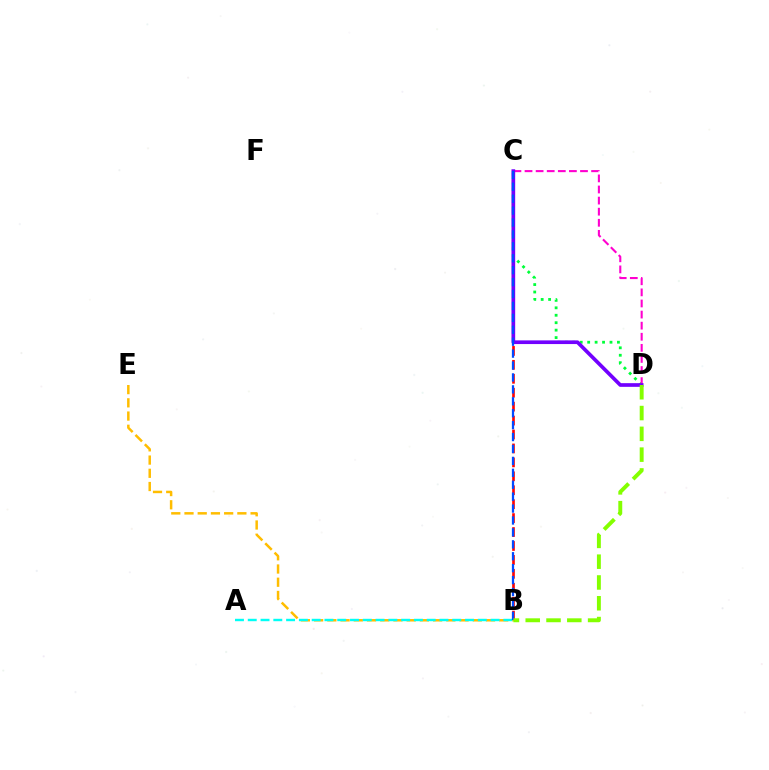{('B', 'C'): [{'color': '#ff0000', 'line_style': 'dashed', 'thickness': 1.89}, {'color': '#004bff', 'line_style': 'dashed', 'thickness': 1.62}], ('B', 'E'): [{'color': '#ffbd00', 'line_style': 'dashed', 'thickness': 1.8}], ('C', 'D'): [{'color': '#00ff39', 'line_style': 'dotted', 'thickness': 2.02}, {'color': '#ff00cf', 'line_style': 'dashed', 'thickness': 1.51}, {'color': '#7200ff', 'line_style': 'solid', 'thickness': 2.65}], ('A', 'B'): [{'color': '#00fff6', 'line_style': 'dashed', 'thickness': 1.74}], ('B', 'D'): [{'color': '#84ff00', 'line_style': 'dashed', 'thickness': 2.82}]}